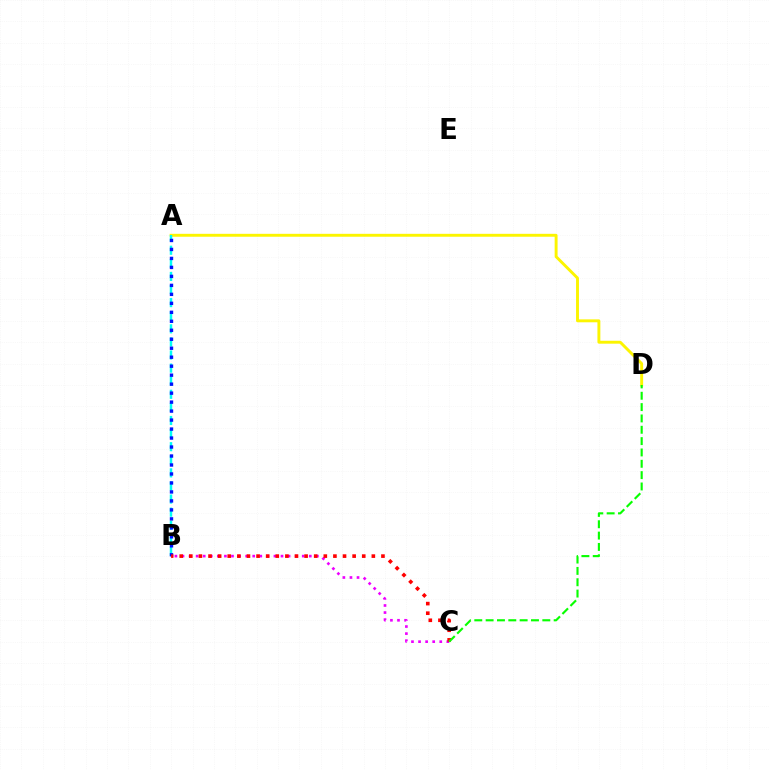{('B', 'C'): [{'color': '#ee00ff', 'line_style': 'dotted', 'thickness': 1.92}, {'color': '#ff0000', 'line_style': 'dotted', 'thickness': 2.61}], ('A', 'D'): [{'color': '#fcf500', 'line_style': 'solid', 'thickness': 2.1}], ('A', 'B'): [{'color': '#00fff6', 'line_style': 'dashed', 'thickness': 1.78}, {'color': '#0010ff', 'line_style': 'dotted', 'thickness': 2.44}], ('C', 'D'): [{'color': '#08ff00', 'line_style': 'dashed', 'thickness': 1.54}]}